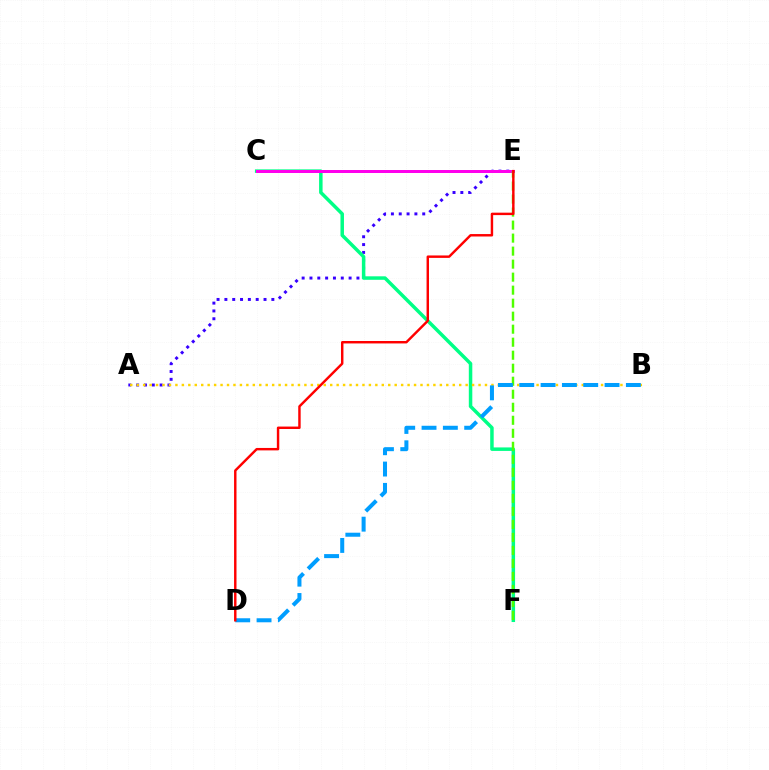{('A', 'E'): [{'color': '#3700ff', 'line_style': 'dotted', 'thickness': 2.13}], ('C', 'F'): [{'color': '#00ff86', 'line_style': 'solid', 'thickness': 2.51}], ('A', 'B'): [{'color': '#ffd500', 'line_style': 'dotted', 'thickness': 1.75}], ('C', 'E'): [{'color': '#ff00ed', 'line_style': 'solid', 'thickness': 2.15}], ('E', 'F'): [{'color': '#4fff00', 'line_style': 'dashed', 'thickness': 1.77}], ('B', 'D'): [{'color': '#009eff', 'line_style': 'dashed', 'thickness': 2.9}], ('D', 'E'): [{'color': '#ff0000', 'line_style': 'solid', 'thickness': 1.76}]}